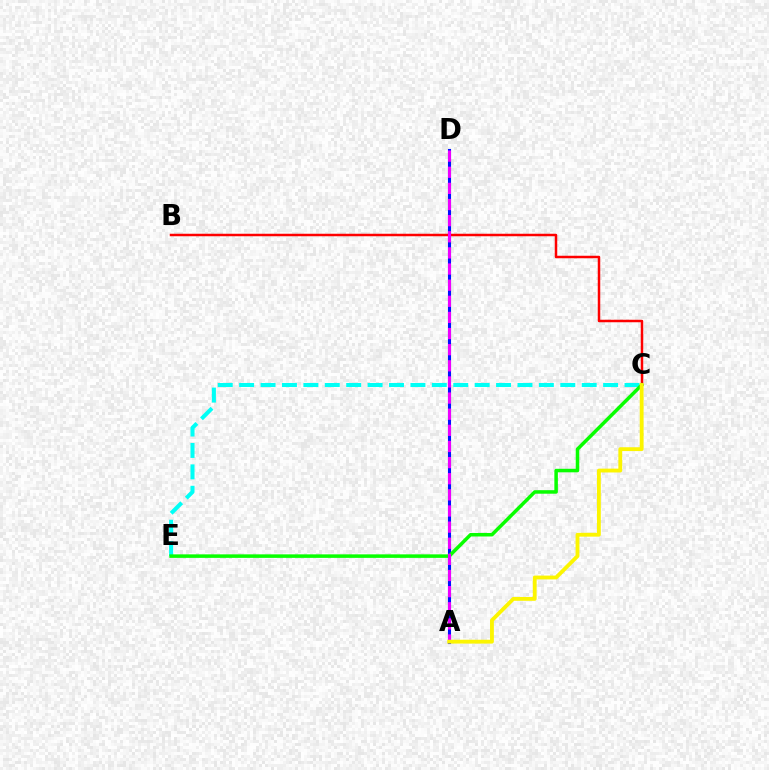{('A', 'D'): [{'color': '#0010ff', 'line_style': 'solid', 'thickness': 2.23}, {'color': '#ee00ff', 'line_style': 'dashed', 'thickness': 2.19}], ('C', 'E'): [{'color': '#00fff6', 'line_style': 'dashed', 'thickness': 2.91}, {'color': '#08ff00', 'line_style': 'solid', 'thickness': 2.53}], ('B', 'C'): [{'color': '#ff0000', 'line_style': 'solid', 'thickness': 1.8}], ('A', 'C'): [{'color': '#fcf500', 'line_style': 'solid', 'thickness': 2.76}]}